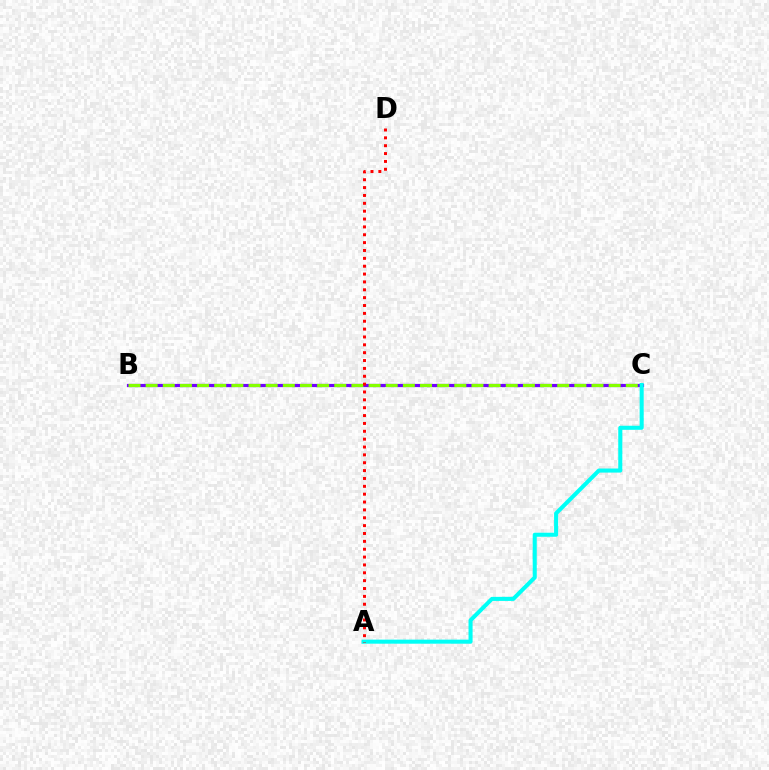{('B', 'C'): [{'color': '#7200ff', 'line_style': 'solid', 'thickness': 2.3}, {'color': '#84ff00', 'line_style': 'dashed', 'thickness': 2.33}], ('A', 'C'): [{'color': '#00fff6', 'line_style': 'solid', 'thickness': 2.92}], ('A', 'D'): [{'color': '#ff0000', 'line_style': 'dotted', 'thickness': 2.14}]}